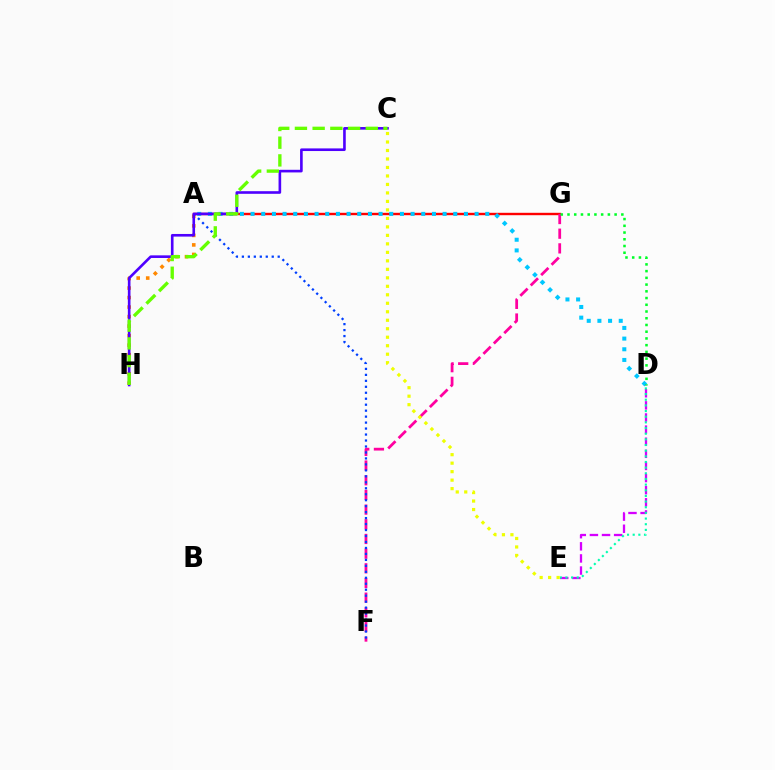{('A', 'H'): [{'color': '#ff8800', 'line_style': 'dotted', 'thickness': 2.59}], ('D', 'E'): [{'color': '#d600ff', 'line_style': 'dashed', 'thickness': 1.65}, {'color': '#00ffaf', 'line_style': 'dotted', 'thickness': 1.54}], ('A', 'G'): [{'color': '#ff0000', 'line_style': 'solid', 'thickness': 1.73}], ('A', 'D'): [{'color': '#00c7ff', 'line_style': 'dotted', 'thickness': 2.9}], ('F', 'G'): [{'color': '#ff00a0', 'line_style': 'dashed', 'thickness': 1.99}], ('A', 'F'): [{'color': '#003fff', 'line_style': 'dotted', 'thickness': 1.62}], ('C', 'H'): [{'color': '#4f00ff', 'line_style': 'solid', 'thickness': 1.89}, {'color': '#66ff00', 'line_style': 'dashed', 'thickness': 2.41}], ('D', 'G'): [{'color': '#00ff27', 'line_style': 'dotted', 'thickness': 1.83}], ('C', 'E'): [{'color': '#eeff00', 'line_style': 'dotted', 'thickness': 2.31}]}